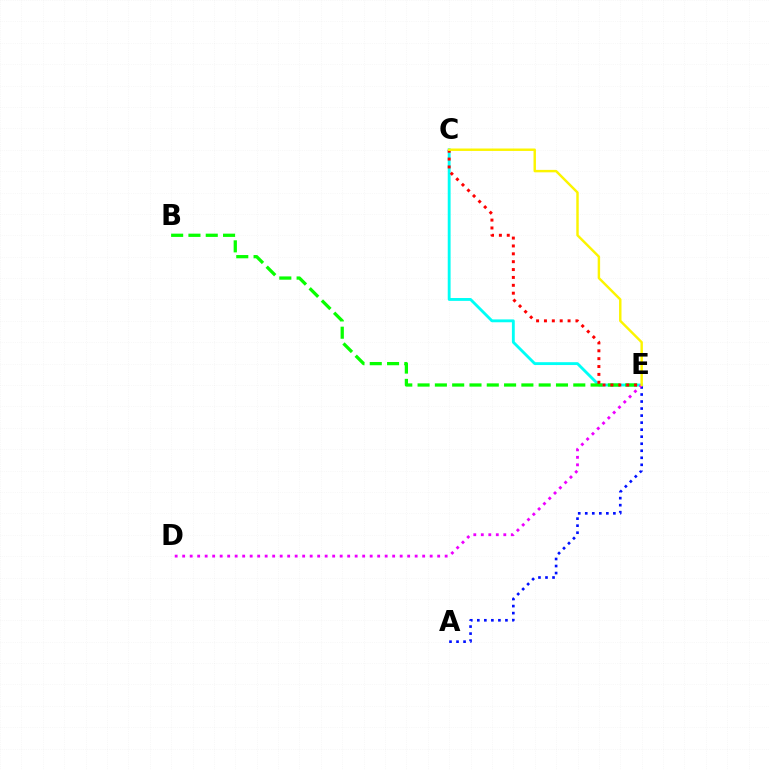{('C', 'E'): [{'color': '#00fff6', 'line_style': 'solid', 'thickness': 2.06}, {'color': '#ff0000', 'line_style': 'dotted', 'thickness': 2.14}, {'color': '#fcf500', 'line_style': 'solid', 'thickness': 1.75}], ('A', 'E'): [{'color': '#0010ff', 'line_style': 'dotted', 'thickness': 1.91}], ('B', 'E'): [{'color': '#08ff00', 'line_style': 'dashed', 'thickness': 2.35}], ('D', 'E'): [{'color': '#ee00ff', 'line_style': 'dotted', 'thickness': 2.04}]}